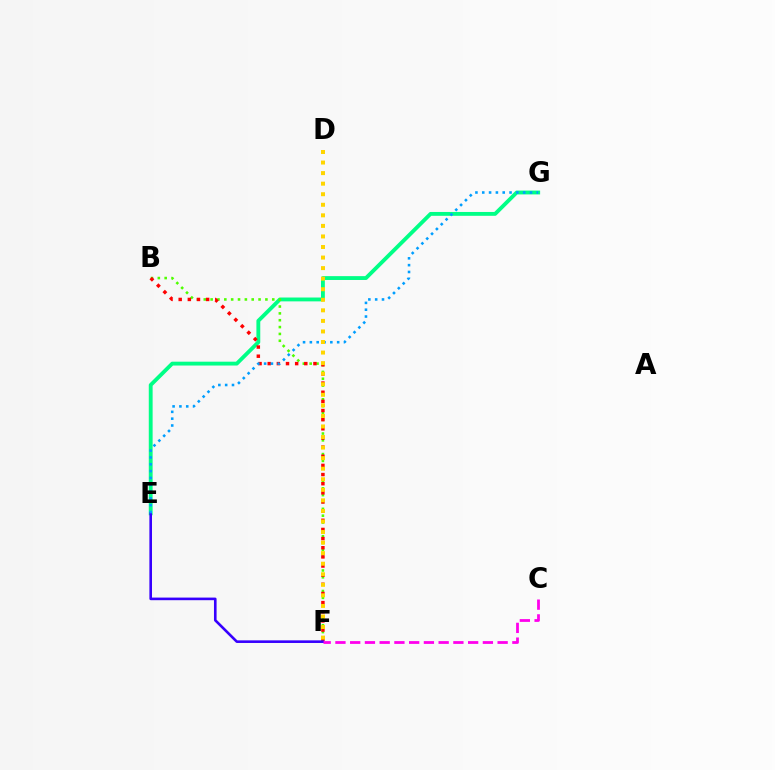{('E', 'G'): [{'color': '#00ff86', 'line_style': 'solid', 'thickness': 2.77}, {'color': '#009eff', 'line_style': 'dotted', 'thickness': 1.85}], ('B', 'F'): [{'color': '#4fff00', 'line_style': 'dotted', 'thickness': 1.86}, {'color': '#ff0000', 'line_style': 'dotted', 'thickness': 2.49}], ('E', 'F'): [{'color': '#3700ff', 'line_style': 'solid', 'thickness': 1.88}], ('D', 'F'): [{'color': '#ffd500', 'line_style': 'dotted', 'thickness': 2.87}], ('C', 'F'): [{'color': '#ff00ed', 'line_style': 'dashed', 'thickness': 2.0}]}